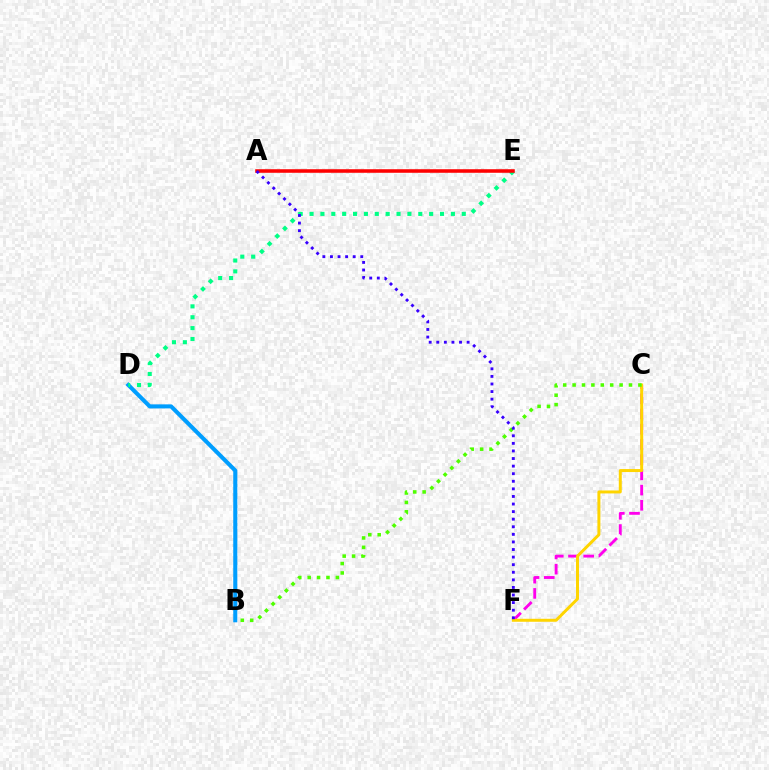{('C', 'F'): [{'color': '#ff00ed', 'line_style': 'dashed', 'thickness': 2.07}, {'color': '#ffd500', 'line_style': 'solid', 'thickness': 2.15}], ('B', 'D'): [{'color': '#009eff', 'line_style': 'solid', 'thickness': 2.92}], ('B', 'C'): [{'color': '#4fff00', 'line_style': 'dotted', 'thickness': 2.55}], ('D', 'E'): [{'color': '#00ff86', 'line_style': 'dotted', 'thickness': 2.95}], ('A', 'E'): [{'color': '#ff0000', 'line_style': 'solid', 'thickness': 2.56}], ('A', 'F'): [{'color': '#3700ff', 'line_style': 'dotted', 'thickness': 2.06}]}